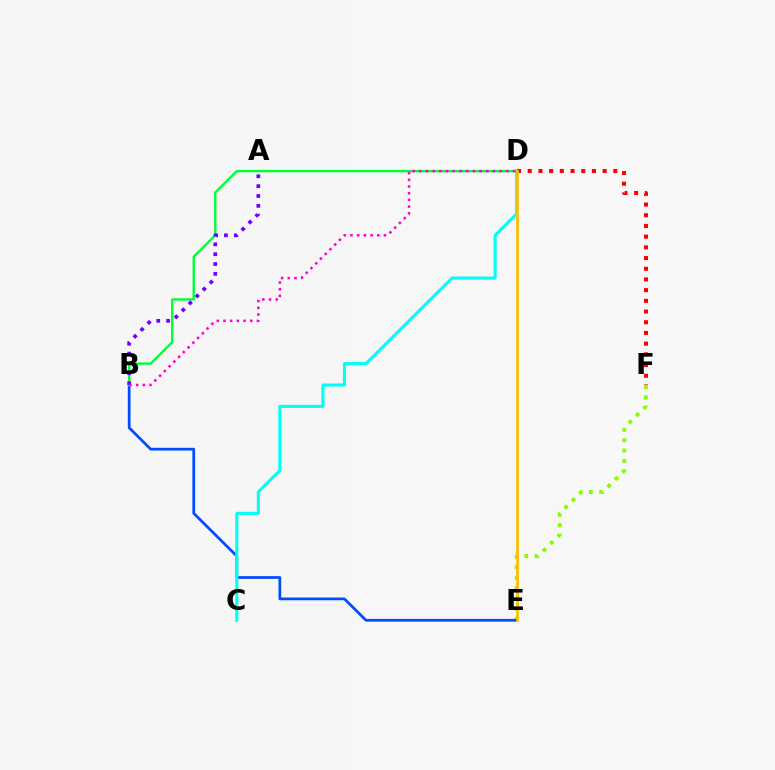{('E', 'F'): [{'color': '#84ff00', 'line_style': 'dotted', 'thickness': 2.82}], ('D', 'F'): [{'color': '#ff0000', 'line_style': 'dotted', 'thickness': 2.91}], ('B', 'E'): [{'color': '#004bff', 'line_style': 'solid', 'thickness': 1.97}], ('C', 'D'): [{'color': '#00fff6', 'line_style': 'solid', 'thickness': 2.22}], ('B', 'D'): [{'color': '#00ff39', 'line_style': 'solid', 'thickness': 1.72}, {'color': '#ff00cf', 'line_style': 'dotted', 'thickness': 1.82}], ('D', 'E'): [{'color': '#ffbd00', 'line_style': 'solid', 'thickness': 1.96}], ('A', 'B'): [{'color': '#7200ff', 'line_style': 'dotted', 'thickness': 2.68}]}